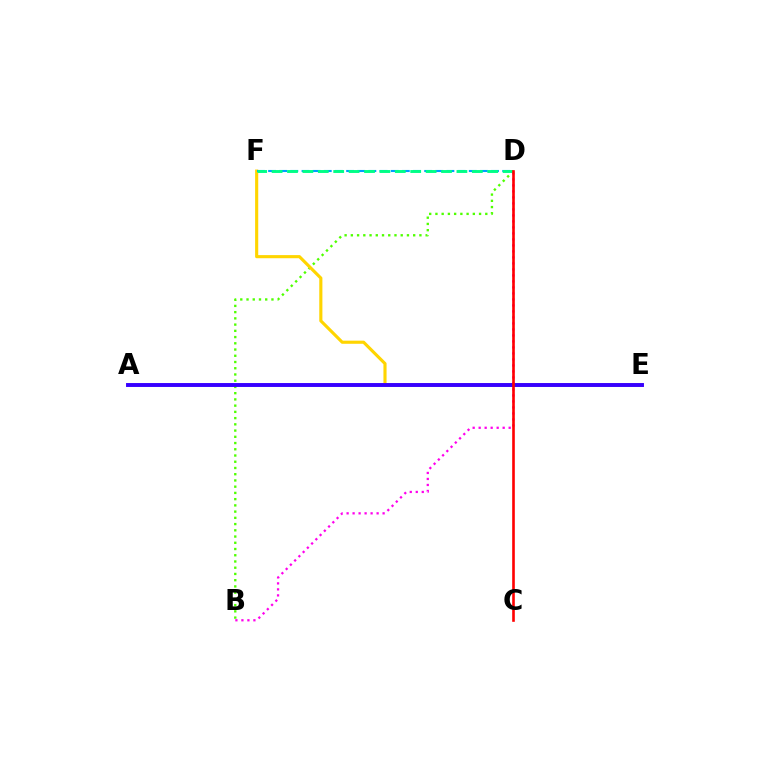{('B', 'D'): [{'color': '#ff00ed', 'line_style': 'dotted', 'thickness': 1.63}, {'color': '#4fff00', 'line_style': 'dotted', 'thickness': 1.69}], ('E', 'F'): [{'color': '#ffd500', 'line_style': 'solid', 'thickness': 2.25}], ('A', 'E'): [{'color': '#3700ff', 'line_style': 'solid', 'thickness': 2.82}], ('D', 'F'): [{'color': '#009eff', 'line_style': 'dashed', 'thickness': 1.51}, {'color': '#00ff86', 'line_style': 'dashed', 'thickness': 2.09}], ('C', 'D'): [{'color': '#ff0000', 'line_style': 'solid', 'thickness': 1.89}]}